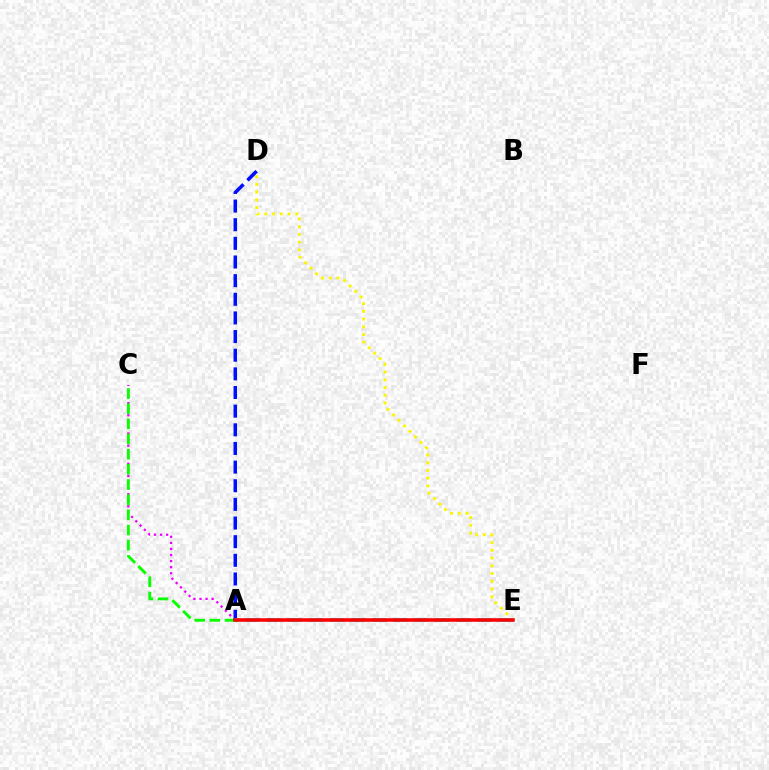{('A', 'C'): [{'color': '#ee00ff', 'line_style': 'dotted', 'thickness': 1.65}, {'color': '#08ff00', 'line_style': 'dashed', 'thickness': 2.06}], ('D', 'E'): [{'color': '#fcf500', 'line_style': 'dotted', 'thickness': 2.1}], ('A', 'D'): [{'color': '#0010ff', 'line_style': 'dashed', 'thickness': 2.53}], ('A', 'E'): [{'color': '#00fff6', 'line_style': 'dashed', 'thickness': 2.87}, {'color': '#ff0000', 'line_style': 'solid', 'thickness': 2.56}]}